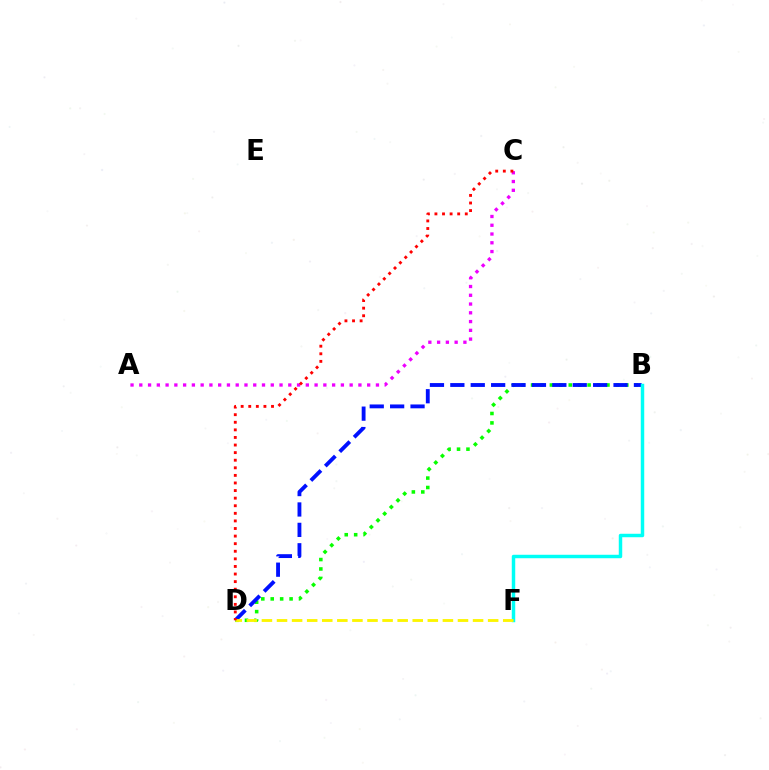{('B', 'D'): [{'color': '#08ff00', 'line_style': 'dotted', 'thickness': 2.56}, {'color': '#0010ff', 'line_style': 'dashed', 'thickness': 2.77}], ('B', 'F'): [{'color': '#00fff6', 'line_style': 'solid', 'thickness': 2.49}], ('A', 'C'): [{'color': '#ee00ff', 'line_style': 'dotted', 'thickness': 2.38}], ('D', 'F'): [{'color': '#fcf500', 'line_style': 'dashed', 'thickness': 2.05}], ('C', 'D'): [{'color': '#ff0000', 'line_style': 'dotted', 'thickness': 2.06}]}